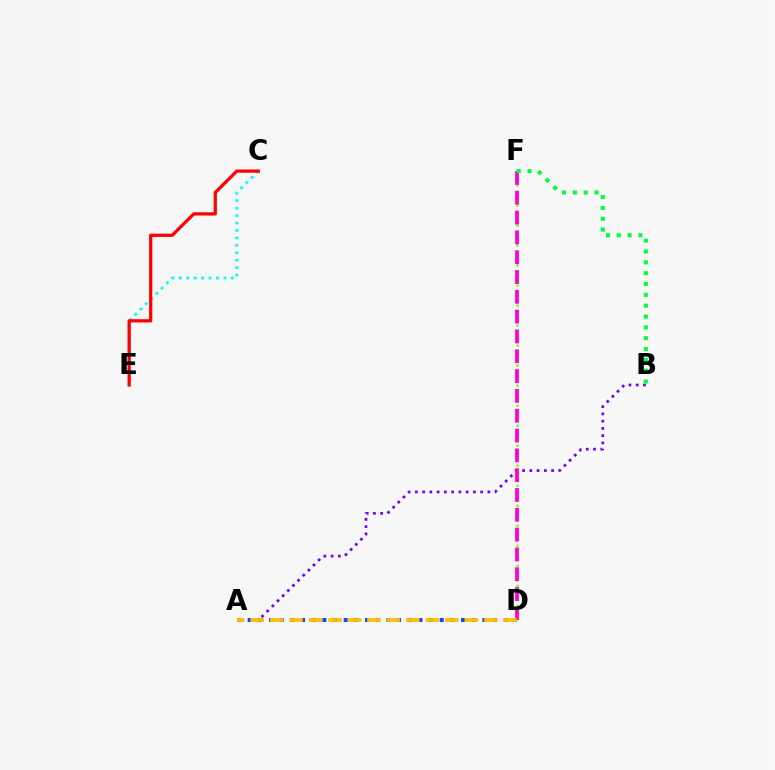{('A', 'B'): [{'color': '#7200ff', 'line_style': 'dotted', 'thickness': 1.97}], ('C', 'E'): [{'color': '#00fff6', 'line_style': 'dotted', 'thickness': 2.02}, {'color': '#ff0000', 'line_style': 'solid', 'thickness': 2.33}], ('D', 'F'): [{'color': '#84ff00', 'line_style': 'dotted', 'thickness': 1.81}, {'color': '#ff00cf', 'line_style': 'dashed', 'thickness': 2.69}], ('A', 'D'): [{'color': '#004bff', 'line_style': 'dotted', 'thickness': 2.9}, {'color': '#ffbd00', 'line_style': 'dashed', 'thickness': 2.64}], ('B', 'F'): [{'color': '#00ff39', 'line_style': 'dotted', 'thickness': 2.94}]}